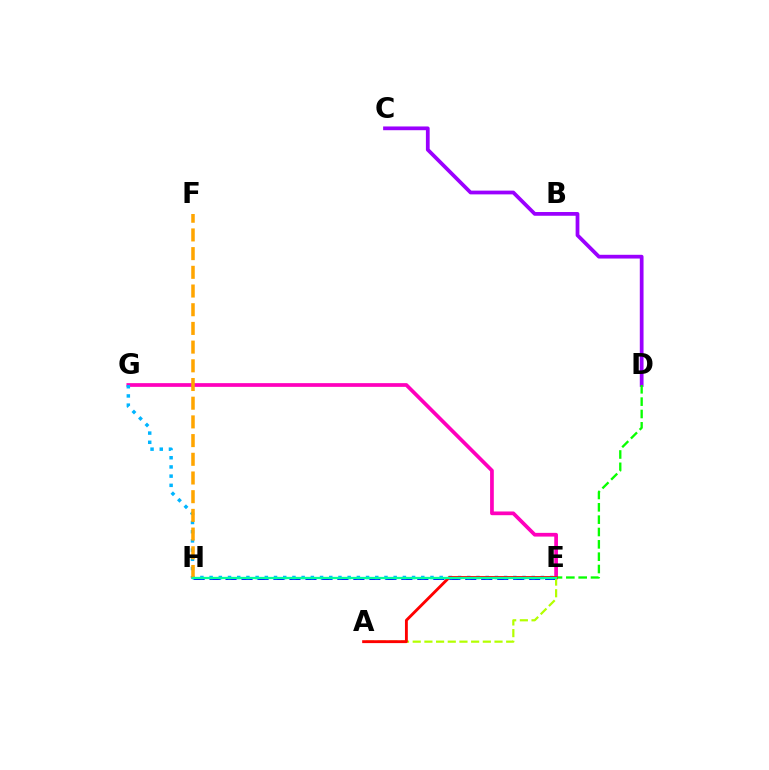{('E', 'G'): [{'color': '#ff00bd', 'line_style': 'solid', 'thickness': 2.68}, {'color': '#00b5ff', 'line_style': 'dotted', 'thickness': 2.5}], ('E', 'H'): [{'color': '#0010ff', 'line_style': 'dashed', 'thickness': 2.17}, {'color': '#00ff9d', 'line_style': 'solid', 'thickness': 1.64}], ('C', 'D'): [{'color': '#9b00ff', 'line_style': 'solid', 'thickness': 2.7}], ('A', 'E'): [{'color': '#b3ff00', 'line_style': 'dashed', 'thickness': 1.59}, {'color': '#ff0000', 'line_style': 'solid', 'thickness': 2.06}], ('F', 'H'): [{'color': '#ffa500', 'line_style': 'dashed', 'thickness': 2.54}], ('D', 'E'): [{'color': '#08ff00', 'line_style': 'dashed', 'thickness': 1.68}]}